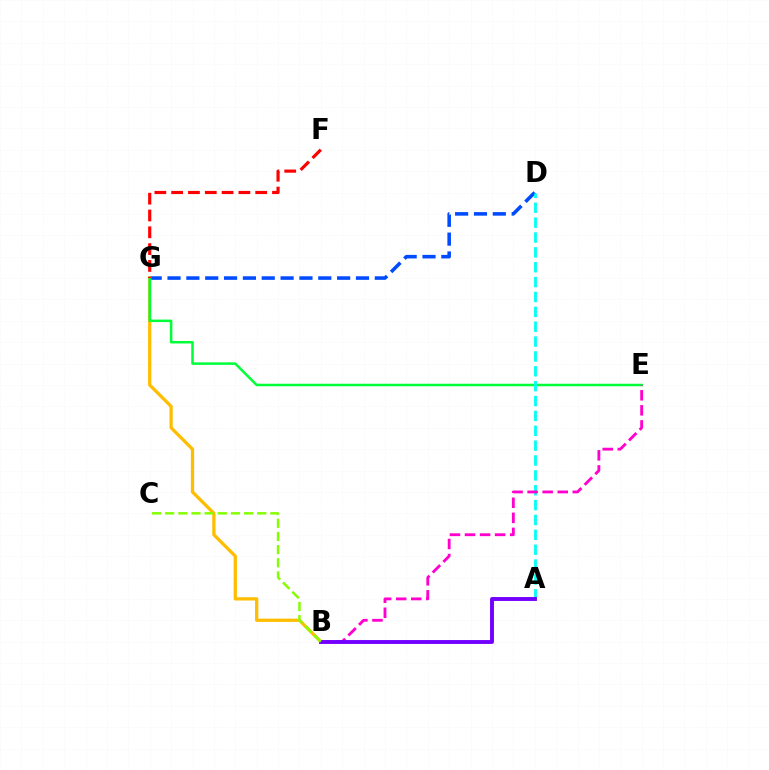{('D', 'G'): [{'color': '#004bff', 'line_style': 'dashed', 'thickness': 2.56}], ('B', 'G'): [{'color': '#ffbd00', 'line_style': 'solid', 'thickness': 2.35}], ('E', 'G'): [{'color': '#00ff39', 'line_style': 'solid', 'thickness': 1.8}], ('F', 'G'): [{'color': '#ff0000', 'line_style': 'dashed', 'thickness': 2.28}], ('A', 'D'): [{'color': '#00fff6', 'line_style': 'dashed', 'thickness': 2.02}], ('B', 'E'): [{'color': '#ff00cf', 'line_style': 'dashed', 'thickness': 2.05}], ('A', 'B'): [{'color': '#7200ff', 'line_style': 'solid', 'thickness': 2.8}], ('B', 'C'): [{'color': '#84ff00', 'line_style': 'dashed', 'thickness': 1.79}]}